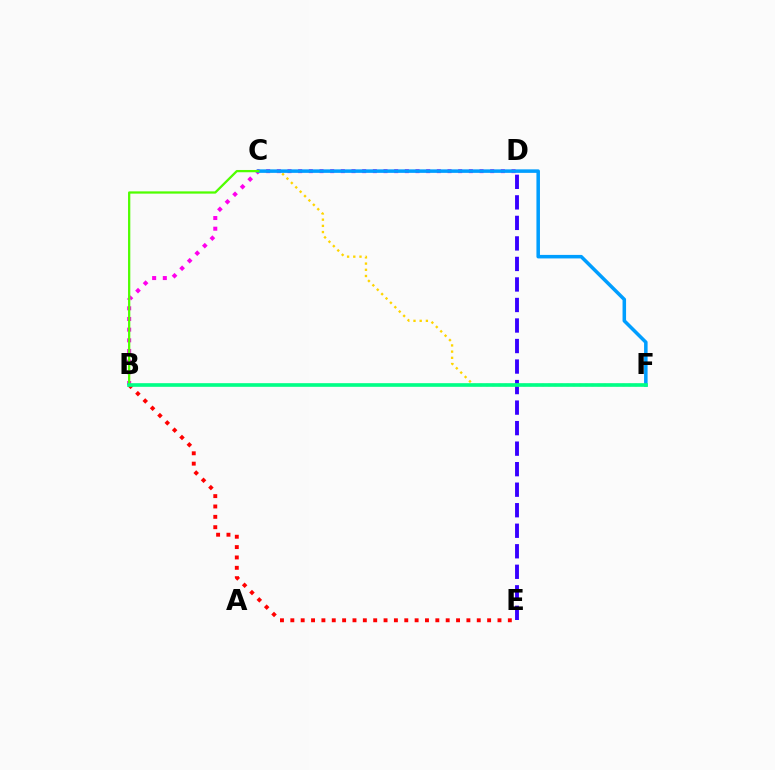{('B', 'D'): [{'color': '#ff00ed', 'line_style': 'dotted', 'thickness': 2.9}], ('D', 'E'): [{'color': '#3700ff', 'line_style': 'dashed', 'thickness': 2.79}], ('C', 'F'): [{'color': '#ffd500', 'line_style': 'dotted', 'thickness': 1.68}, {'color': '#009eff', 'line_style': 'solid', 'thickness': 2.54}], ('B', 'E'): [{'color': '#ff0000', 'line_style': 'dotted', 'thickness': 2.81}], ('B', 'C'): [{'color': '#4fff00', 'line_style': 'solid', 'thickness': 1.63}], ('B', 'F'): [{'color': '#00ff86', 'line_style': 'solid', 'thickness': 2.63}]}